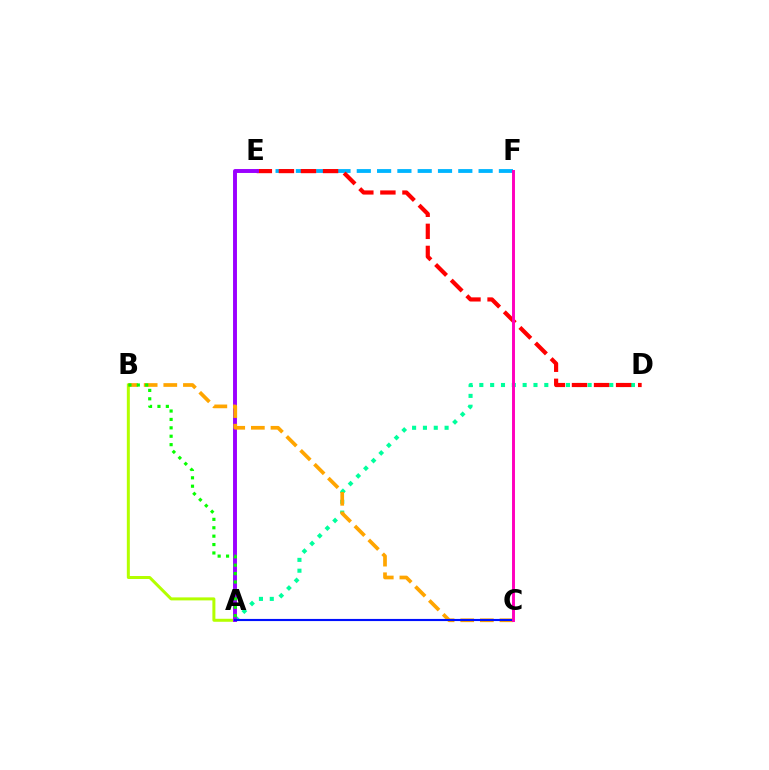{('A', 'B'): [{'color': '#b3ff00', 'line_style': 'solid', 'thickness': 2.16}, {'color': '#08ff00', 'line_style': 'dotted', 'thickness': 2.28}], ('A', 'D'): [{'color': '#00ff9d', 'line_style': 'dotted', 'thickness': 2.94}], ('E', 'F'): [{'color': '#00b5ff', 'line_style': 'dashed', 'thickness': 2.76}], ('D', 'E'): [{'color': '#ff0000', 'line_style': 'dashed', 'thickness': 3.0}], ('A', 'E'): [{'color': '#9b00ff', 'line_style': 'solid', 'thickness': 2.82}], ('B', 'C'): [{'color': '#ffa500', 'line_style': 'dashed', 'thickness': 2.67}], ('A', 'C'): [{'color': '#0010ff', 'line_style': 'solid', 'thickness': 1.54}], ('C', 'F'): [{'color': '#ff00bd', 'line_style': 'solid', 'thickness': 2.12}]}